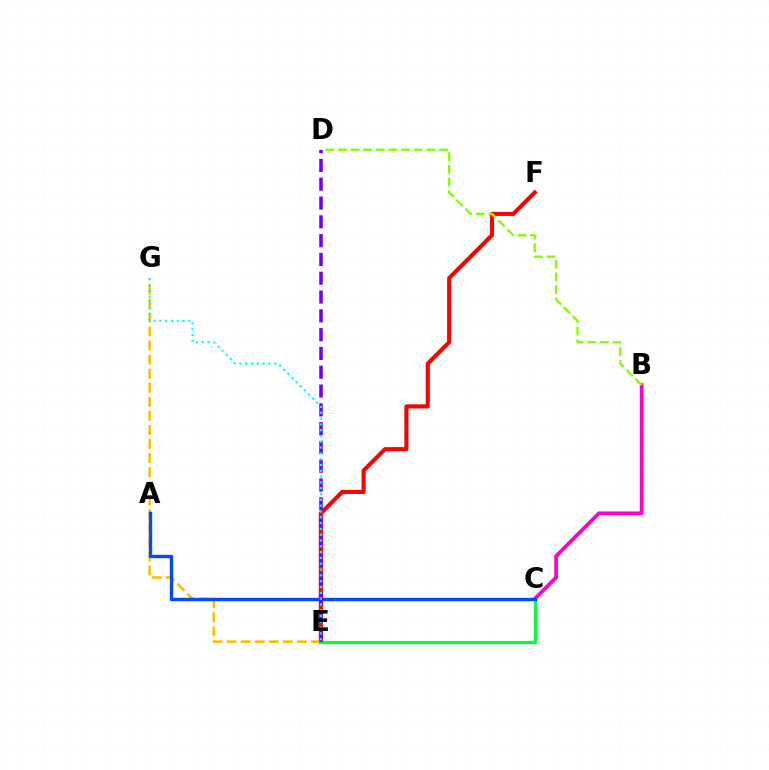{('E', 'F'): [{'color': '#ff0000', 'line_style': 'solid', 'thickness': 2.95}], ('E', 'G'): [{'color': '#ffbd00', 'line_style': 'dashed', 'thickness': 1.91}, {'color': '#00fff6', 'line_style': 'dotted', 'thickness': 1.58}], ('B', 'C'): [{'color': '#ff00cf', 'line_style': 'solid', 'thickness': 2.72}], ('C', 'E'): [{'color': '#00ff39', 'line_style': 'solid', 'thickness': 2.34}], ('B', 'D'): [{'color': '#84ff00', 'line_style': 'dashed', 'thickness': 1.72}], ('A', 'C'): [{'color': '#004bff', 'line_style': 'solid', 'thickness': 2.45}], ('D', 'E'): [{'color': '#7200ff', 'line_style': 'dashed', 'thickness': 2.55}]}